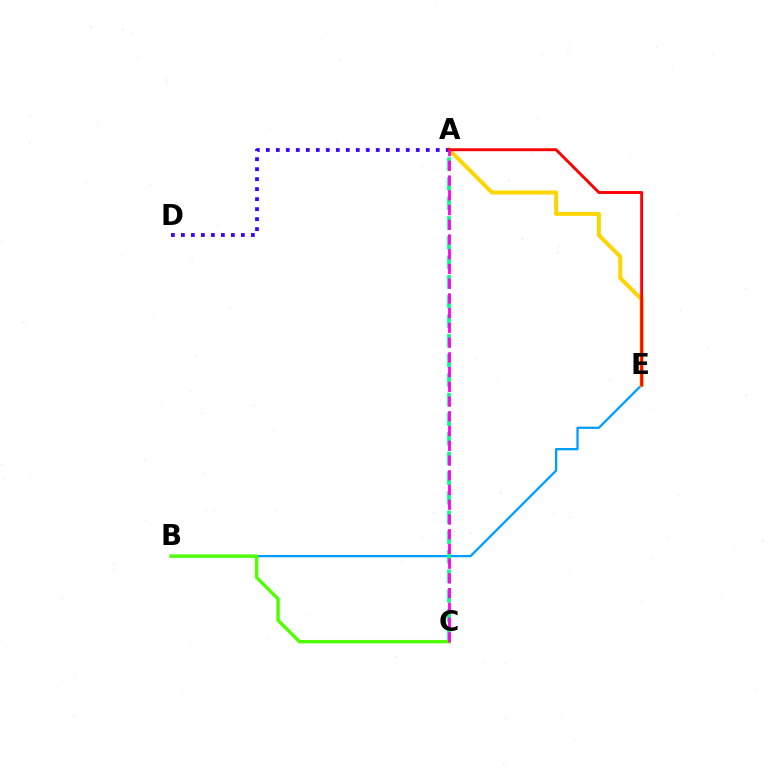{('B', 'E'): [{'color': '#009eff', 'line_style': 'solid', 'thickness': 1.64}], ('A', 'C'): [{'color': '#00ff86', 'line_style': 'dashed', 'thickness': 2.67}, {'color': '#ff00ed', 'line_style': 'dashed', 'thickness': 2.0}], ('B', 'C'): [{'color': '#4fff00', 'line_style': 'solid', 'thickness': 2.45}], ('A', 'E'): [{'color': '#ffd500', 'line_style': 'solid', 'thickness': 2.86}, {'color': '#ff0000', 'line_style': 'solid', 'thickness': 2.09}], ('A', 'D'): [{'color': '#3700ff', 'line_style': 'dotted', 'thickness': 2.72}]}